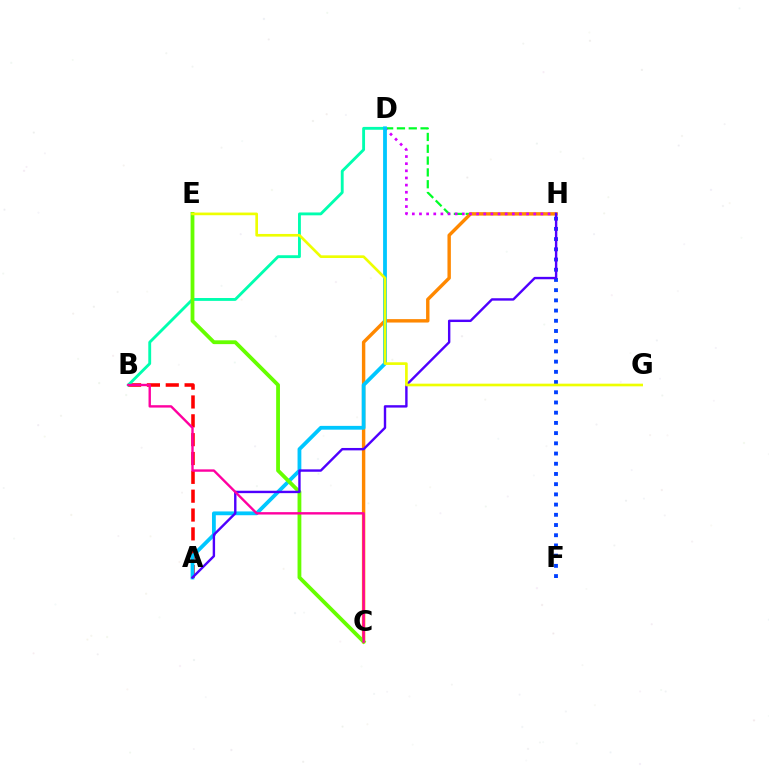{('D', 'H'): [{'color': '#00ff27', 'line_style': 'dashed', 'thickness': 1.61}, {'color': '#d600ff', 'line_style': 'dotted', 'thickness': 1.94}], ('F', 'H'): [{'color': '#003fff', 'line_style': 'dotted', 'thickness': 2.77}], ('A', 'B'): [{'color': '#ff0000', 'line_style': 'dashed', 'thickness': 2.56}], ('B', 'D'): [{'color': '#00ffaf', 'line_style': 'solid', 'thickness': 2.06}], ('C', 'H'): [{'color': '#ff8800', 'line_style': 'solid', 'thickness': 2.45}], ('A', 'D'): [{'color': '#00c7ff', 'line_style': 'solid', 'thickness': 2.73}], ('C', 'E'): [{'color': '#66ff00', 'line_style': 'solid', 'thickness': 2.74}], ('A', 'H'): [{'color': '#4f00ff', 'line_style': 'solid', 'thickness': 1.73}], ('B', 'C'): [{'color': '#ff00a0', 'line_style': 'solid', 'thickness': 1.72}], ('E', 'G'): [{'color': '#eeff00', 'line_style': 'solid', 'thickness': 1.92}]}